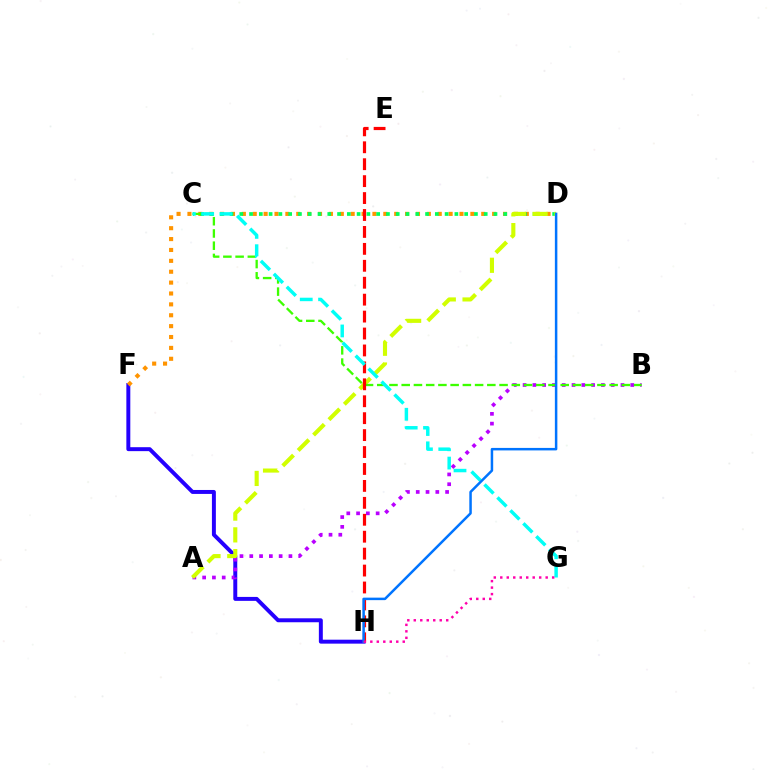{('F', 'H'): [{'color': '#2500ff', 'line_style': 'solid', 'thickness': 2.85}], ('D', 'F'): [{'color': '#ff9400', 'line_style': 'dotted', 'thickness': 2.96}], ('C', 'D'): [{'color': '#00ff5c', 'line_style': 'dotted', 'thickness': 2.66}], ('A', 'B'): [{'color': '#b900ff', 'line_style': 'dotted', 'thickness': 2.66}], ('A', 'D'): [{'color': '#d1ff00', 'line_style': 'dashed', 'thickness': 2.96}], ('B', 'C'): [{'color': '#3dff00', 'line_style': 'dashed', 'thickness': 1.66}], ('E', 'H'): [{'color': '#ff0000', 'line_style': 'dashed', 'thickness': 2.3}], ('C', 'G'): [{'color': '#00fff6', 'line_style': 'dashed', 'thickness': 2.49}], ('D', 'H'): [{'color': '#0074ff', 'line_style': 'solid', 'thickness': 1.8}], ('G', 'H'): [{'color': '#ff00ac', 'line_style': 'dotted', 'thickness': 1.76}]}